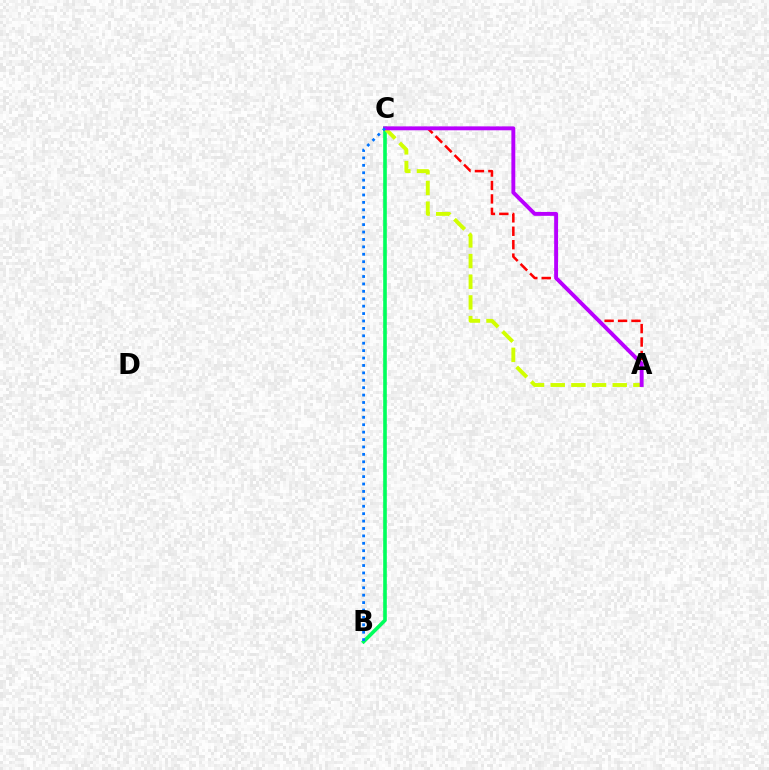{('B', 'C'): [{'color': '#00ff5c', 'line_style': 'solid', 'thickness': 2.61}, {'color': '#0074ff', 'line_style': 'dotted', 'thickness': 2.01}], ('A', 'C'): [{'color': '#d1ff00', 'line_style': 'dashed', 'thickness': 2.81}, {'color': '#ff0000', 'line_style': 'dashed', 'thickness': 1.83}, {'color': '#b900ff', 'line_style': 'solid', 'thickness': 2.8}]}